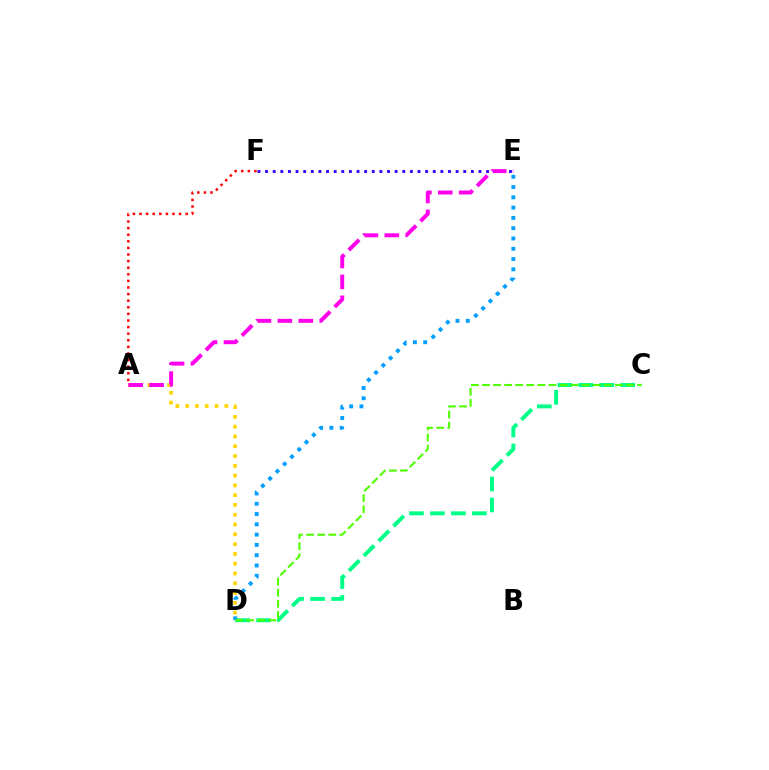{('A', 'D'): [{'color': '#ffd500', 'line_style': 'dotted', 'thickness': 2.66}], ('E', 'F'): [{'color': '#3700ff', 'line_style': 'dotted', 'thickness': 2.07}], ('C', 'D'): [{'color': '#00ff86', 'line_style': 'dashed', 'thickness': 2.85}, {'color': '#4fff00', 'line_style': 'dashed', 'thickness': 1.5}], ('A', 'F'): [{'color': '#ff0000', 'line_style': 'dotted', 'thickness': 1.79}], ('A', 'E'): [{'color': '#ff00ed', 'line_style': 'dashed', 'thickness': 2.84}], ('D', 'E'): [{'color': '#009eff', 'line_style': 'dotted', 'thickness': 2.79}]}